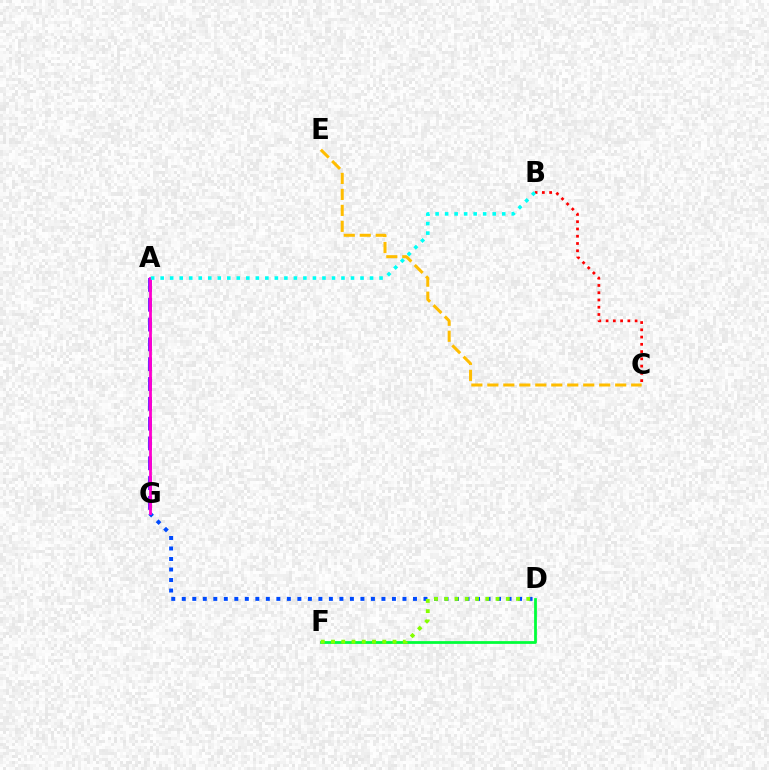{('D', 'G'): [{'color': '#004bff', 'line_style': 'dotted', 'thickness': 2.86}], ('A', 'G'): [{'color': '#7200ff', 'line_style': 'dashed', 'thickness': 2.69}, {'color': '#ff00cf', 'line_style': 'solid', 'thickness': 2.01}], ('D', 'F'): [{'color': '#00ff39', 'line_style': 'solid', 'thickness': 1.99}, {'color': '#84ff00', 'line_style': 'dotted', 'thickness': 2.78}], ('B', 'C'): [{'color': '#ff0000', 'line_style': 'dotted', 'thickness': 1.97}], ('C', 'E'): [{'color': '#ffbd00', 'line_style': 'dashed', 'thickness': 2.17}], ('A', 'B'): [{'color': '#00fff6', 'line_style': 'dotted', 'thickness': 2.59}]}